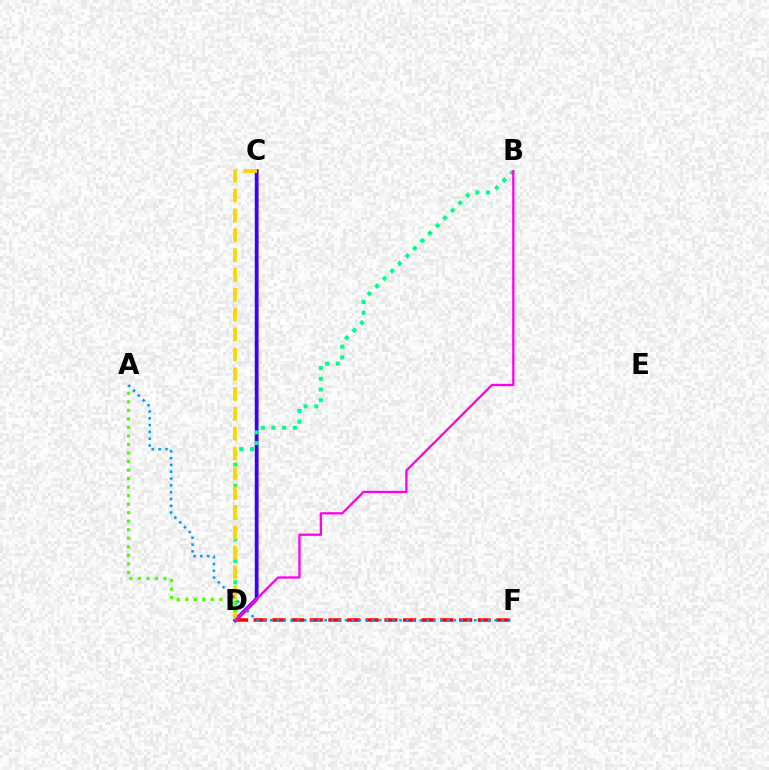{('C', 'D'): [{'color': '#3700ff', 'line_style': 'solid', 'thickness': 2.73}, {'color': '#ffd500', 'line_style': 'dashed', 'thickness': 2.7}], ('B', 'D'): [{'color': '#00ff86', 'line_style': 'dotted', 'thickness': 2.91}, {'color': '#ff00ed', 'line_style': 'solid', 'thickness': 1.65}], ('D', 'F'): [{'color': '#ff0000', 'line_style': 'dashed', 'thickness': 2.54}], ('A', 'D'): [{'color': '#4fff00', 'line_style': 'dotted', 'thickness': 2.32}], ('A', 'F'): [{'color': '#009eff', 'line_style': 'dotted', 'thickness': 1.85}]}